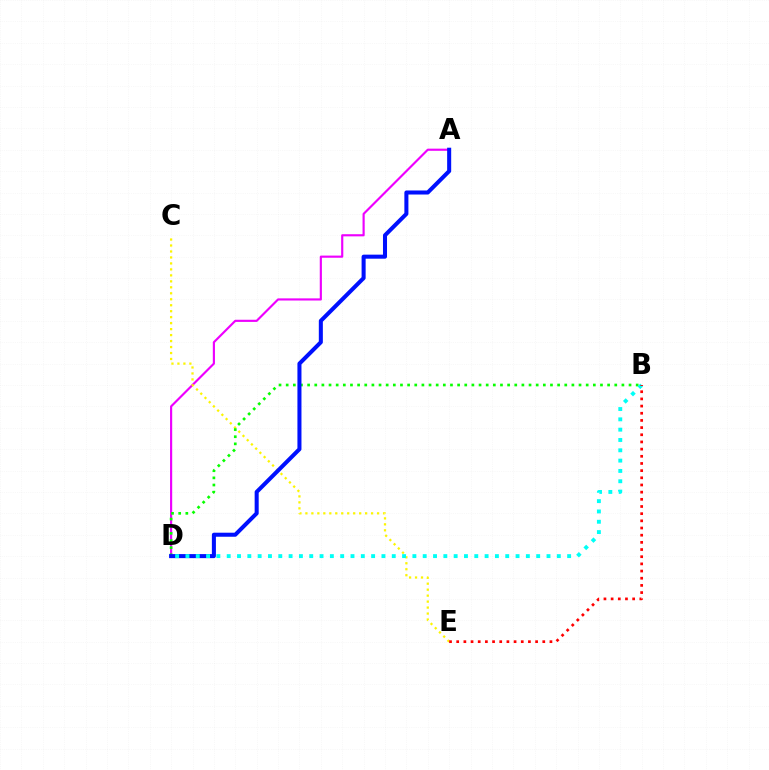{('A', 'D'): [{'color': '#ee00ff', 'line_style': 'solid', 'thickness': 1.55}, {'color': '#0010ff', 'line_style': 'solid', 'thickness': 2.91}], ('C', 'E'): [{'color': '#fcf500', 'line_style': 'dotted', 'thickness': 1.62}], ('B', 'D'): [{'color': '#08ff00', 'line_style': 'dotted', 'thickness': 1.94}, {'color': '#00fff6', 'line_style': 'dotted', 'thickness': 2.8}], ('B', 'E'): [{'color': '#ff0000', 'line_style': 'dotted', 'thickness': 1.95}]}